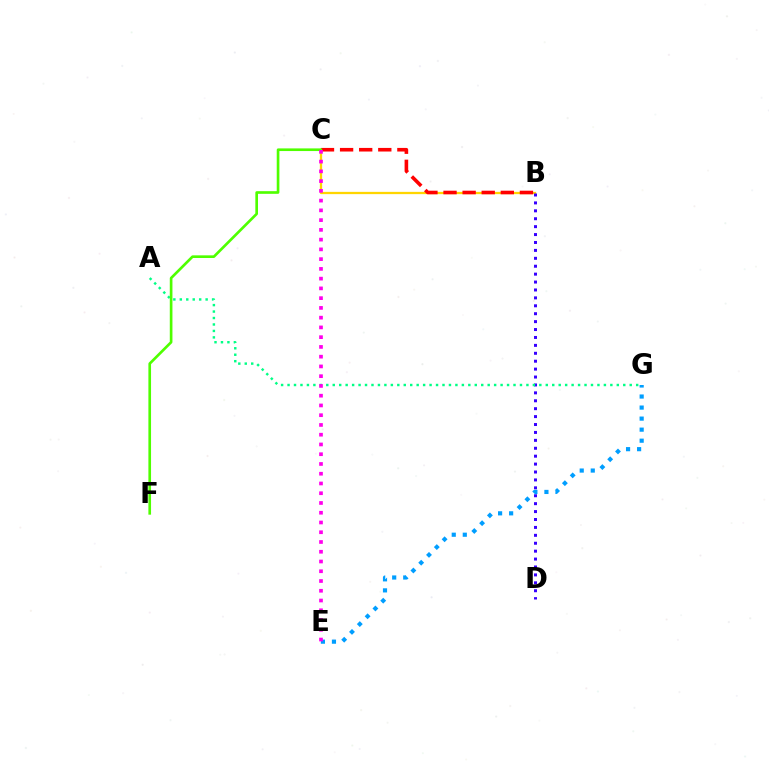{('B', 'C'): [{'color': '#ffd500', 'line_style': 'solid', 'thickness': 1.64}, {'color': '#ff0000', 'line_style': 'dashed', 'thickness': 2.59}], ('B', 'D'): [{'color': '#3700ff', 'line_style': 'dotted', 'thickness': 2.15}], ('A', 'G'): [{'color': '#00ff86', 'line_style': 'dotted', 'thickness': 1.75}], ('E', 'G'): [{'color': '#009eff', 'line_style': 'dotted', 'thickness': 3.0}], ('C', 'F'): [{'color': '#4fff00', 'line_style': 'solid', 'thickness': 1.91}], ('C', 'E'): [{'color': '#ff00ed', 'line_style': 'dotted', 'thickness': 2.65}]}